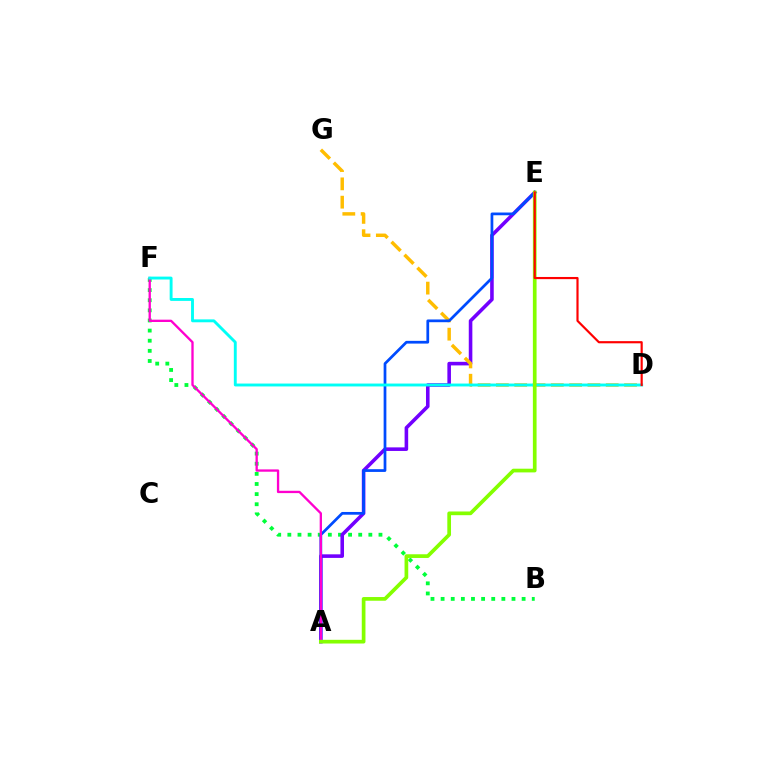{('B', 'F'): [{'color': '#00ff39', 'line_style': 'dotted', 'thickness': 2.75}], ('A', 'E'): [{'color': '#7200ff', 'line_style': 'solid', 'thickness': 2.58}, {'color': '#004bff', 'line_style': 'solid', 'thickness': 1.97}, {'color': '#84ff00', 'line_style': 'solid', 'thickness': 2.66}], ('D', 'G'): [{'color': '#ffbd00', 'line_style': 'dashed', 'thickness': 2.49}], ('A', 'F'): [{'color': '#ff00cf', 'line_style': 'solid', 'thickness': 1.67}], ('D', 'F'): [{'color': '#00fff6', 'line_style': 'solid', 'thickness': 2.08}], ('D', 'E'): [{'color': '#ff0000', 'line_style': 'solid', 'thickness': 1.56}]}